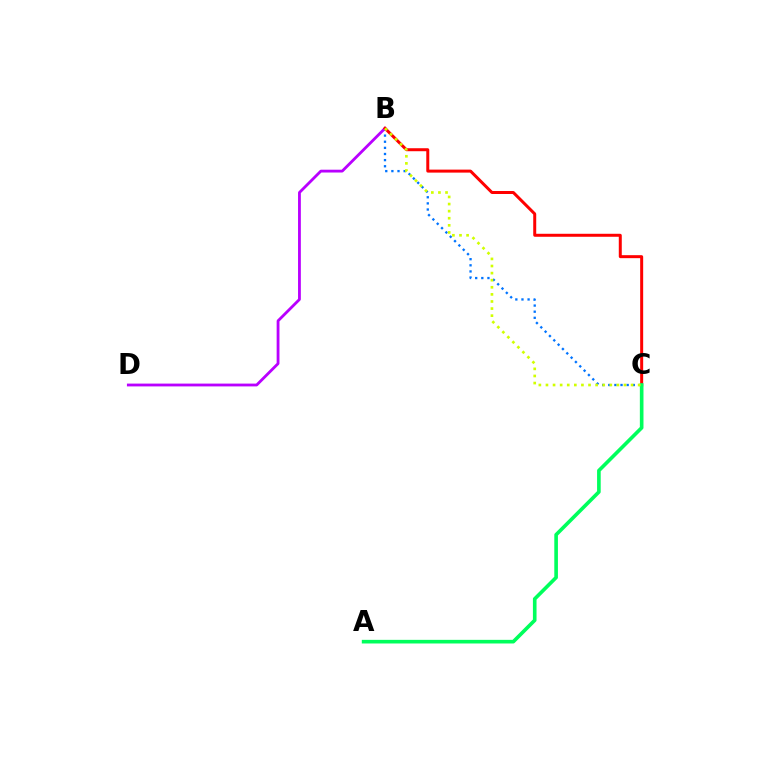{('B', 'C'): [{'color': '#0074ff', 'line_style': 'dotted', 'thickness': 1.66}, {'color': '#ff0000', 'line_style': 'solid', 'thickness': 2.16}, {'color': '#d1ff00', 'line_style': 'dotted', 'thickness': 1.93}], ('B', 'D'): [{'color': '#b900ff', 'line_style': 'solid', 'thickness': 2.03}], ('A', 'C'): [{'color': '#00ff5c', 'line_style': 'solid', 'thickness': 2.61}]}